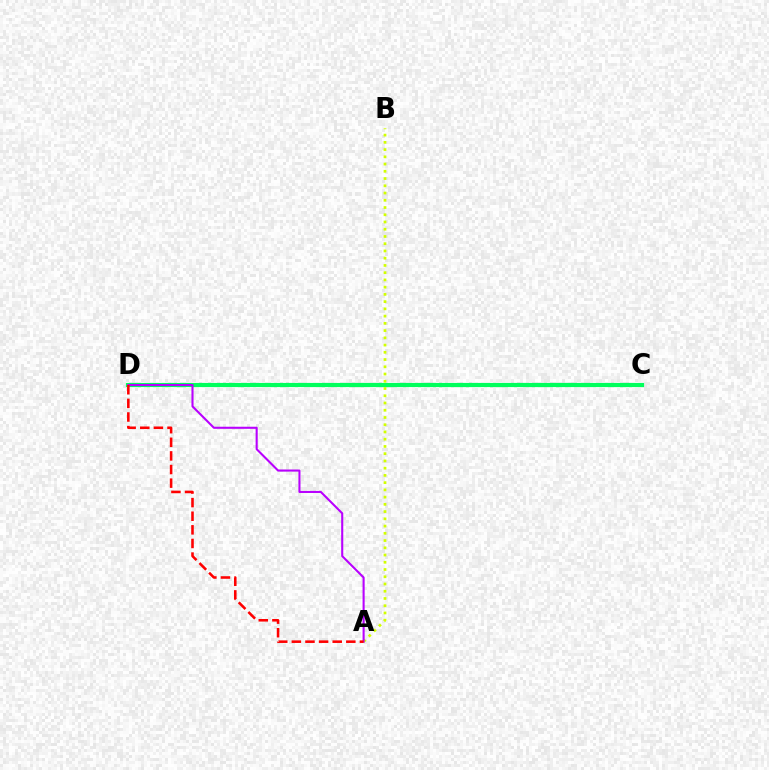{('C', 'D'): [{'color': '#0074ff', 'line_style': 'solid', 'thickness': 1.7}, {'color': '#00ff5c', 'line_style': 'solid', 'thickness': 3.0}], ('A', 'B'): [{'color': '#d1ff00', 'line_style': 'dotted', 'thickness': 1.97}], ('A', 'D'): [{'color': '#b900ff', 'line_style': 'solid', 'thickness': 1.5}, {'color': '#ff0000', 'line_style': 'dashed', 'thickness': 1.85}]}